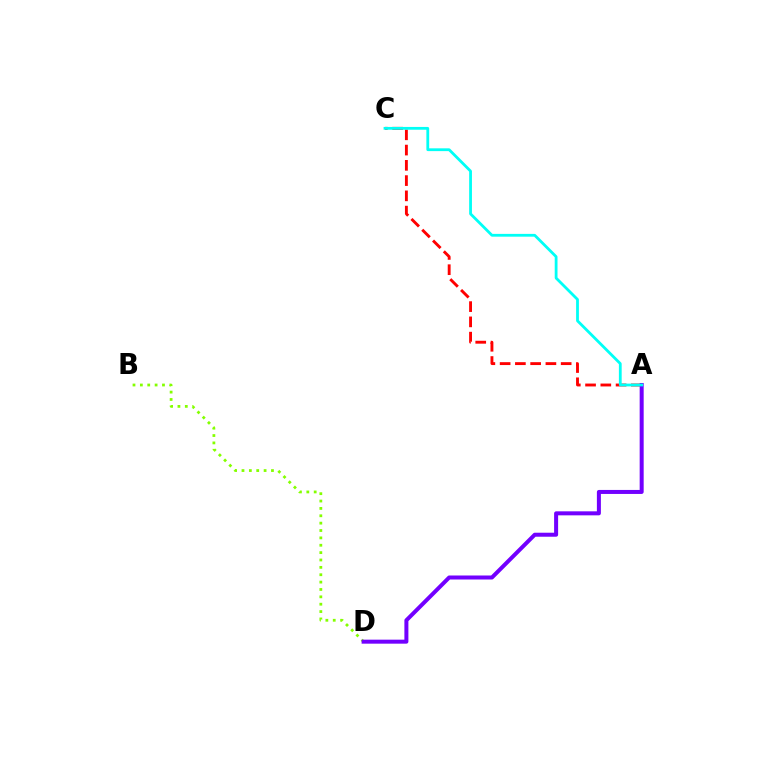{('A', 'C'): [{'color': '#ff0000', 'line_style': 'dashed', 'thickness': 2.07}, {'color': '#00fff6', 'line_style': 'solid', 'thickness': 2.01}], ('B', 'D'): [{'color': '#84ff00', 'line_style': 'dotted', 'thickness': 2.0}], ('A', 'D'): [{'color': '#7200ff', 'line_style': 'solid', 'thickness': 2.89}]}